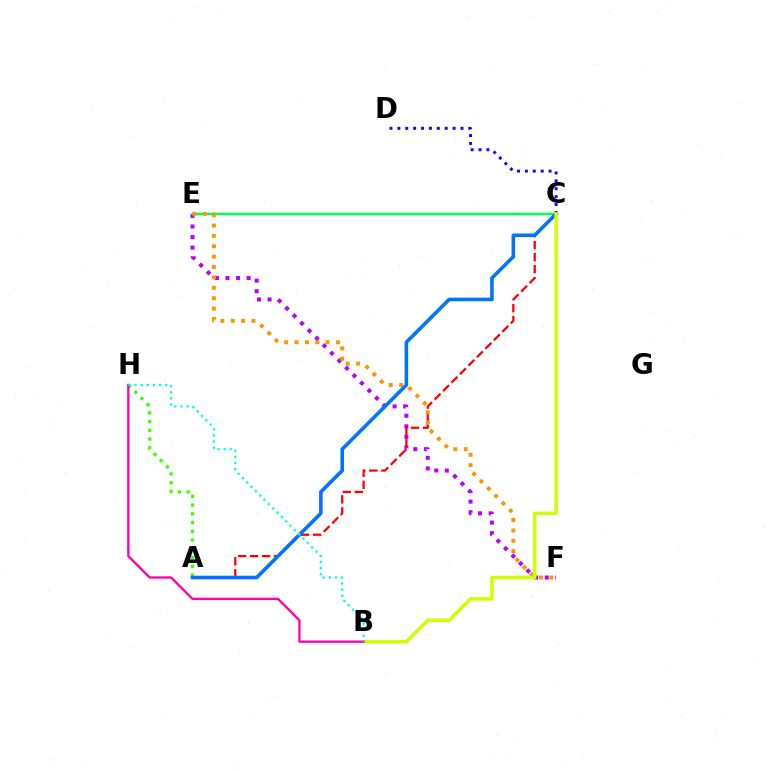{('A', 'H'): [{'color': '#3dff00', 'line_style': 'dotted', 'thickness': 2.38}], ('E', 'F'): [{'color': '#b900ff', 'line_style': 'dotted', 'thickness': 2.87}, {'color': '#ff9400', 'line_style': 'dotted', 'thickness': 2.82}], ('C', 'D'): [{'color': '#2500ff', 'line_style': 'dotted', 'thickness': 2.14}], ('A', 'C'): [{'color': '#ff0000', 'line_style': 'dashed', 'thickness': 1.63}, {'color': '#0074ff', 'line_style': 'solid', 'thickness': 2.59}], ('C', 'E'): [{'color': '#00ff5c', 'line_style': 'solid', 'thickness': 1.75}], ('B', 'C'): [{'color': '#d1ff00', 'line_style': 'solid', 'thickness': 2.52}], ('B', 'H'): [{'color': '#ff00ac', 'line_style': 'solid', 'thickness': 1.68}, {'color': '#00fff6', 'line_style': 'dotted', 'thickness': 1.66}]}